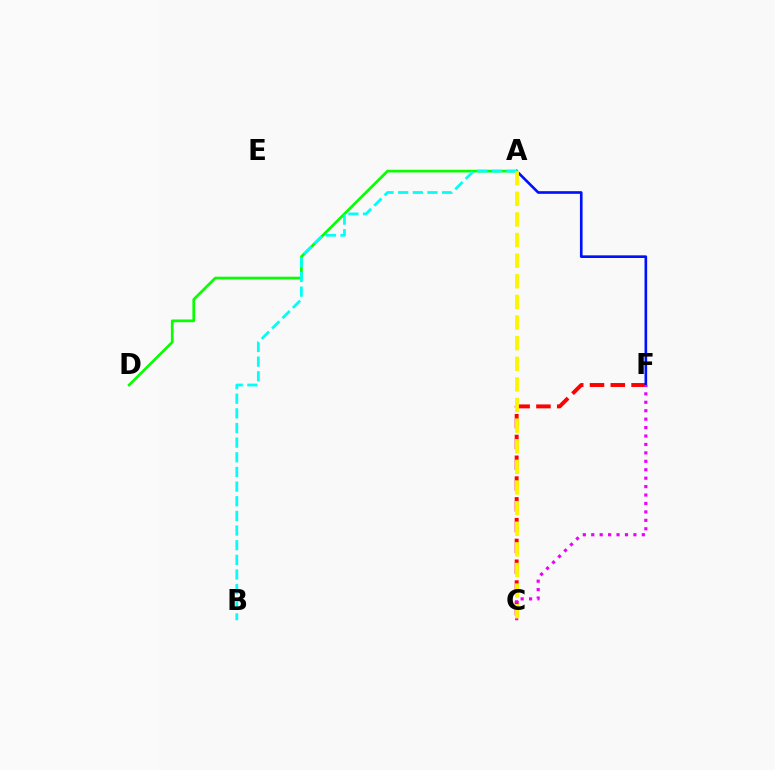{('C', 'F'): [{'color': '#ff0000', 'line_style': 'dashed', 'thickness': 2.82}, {'color': '#ee00ff', 'line_style': 'dotted', 'thickness': 2.29}], ('A', 'F'): [{'color': '#0010ff', 'line_style': 'solid', 'thickness': 1.9}], ('A', 'D'): [{'color': '#08ff00', 'line_style': 'solid', 'thickness': 1.95}], ('A', 'B'): [{'color': '#00fff6', 'line_style': 'dashed', 'thickness': 1.99}], ('A', 'C'): [{'color': '#fcf500', 'line_style': 'dashed', 'thickness': 2.8}]}